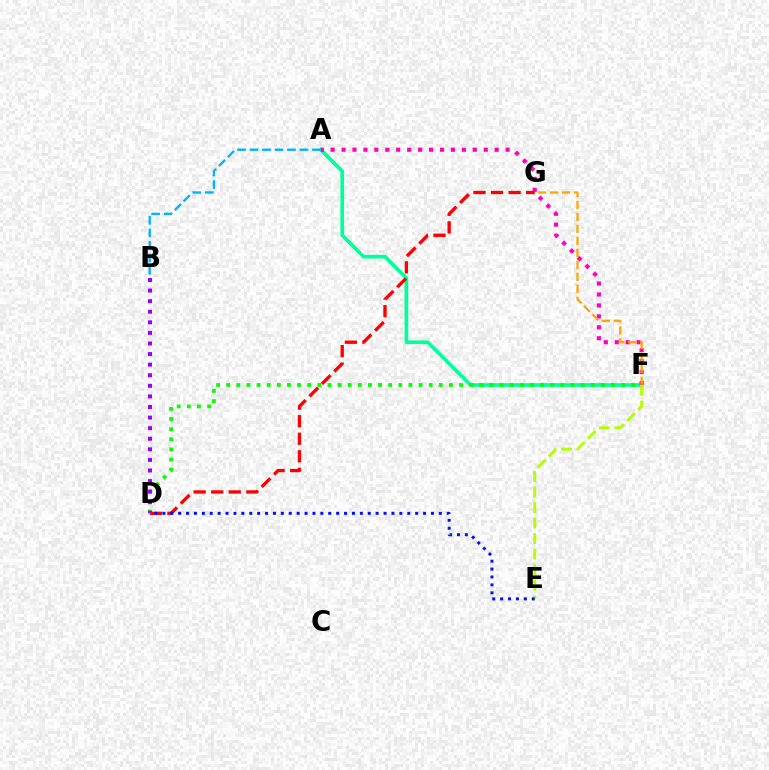{('A', 'F'): [{'color': '#00ff9d', 'line_style': 'solid', 'thickness': 2.64}, {'color': '#ff00bd', 'line_style': 'dotted', 'thickness': 2.97}], ('E', 'F'): [{'color': '#b3ff00', 'line_style': 'dashed', 'thickness': 2.11}], ('D', 'G'): [{'color': '#ff0000', 'line_style': 'dashed', 'thickness': 2.38}], ('D', 'E'): [{'color': '#0010ff', 'line_style': 'dotted', 'thickness': 2.15}], ('D', 'F'): [{'color': '#08ff00', 'line_style': 'dotted', 'thickness': 2.75}], ('B', 'D'): [{'color': '#9b00ff', 'line_style': 'dotted', 'thickness': 2.88}], ('A', 'B'): [{'color': '#00b5ff', 'line_style': 'dashed', 'thickness': 1.7}], ('F', 'G'): [{'color': '#ffa500', 'line_style': 'dashed', 'thickness': 1.63}]}